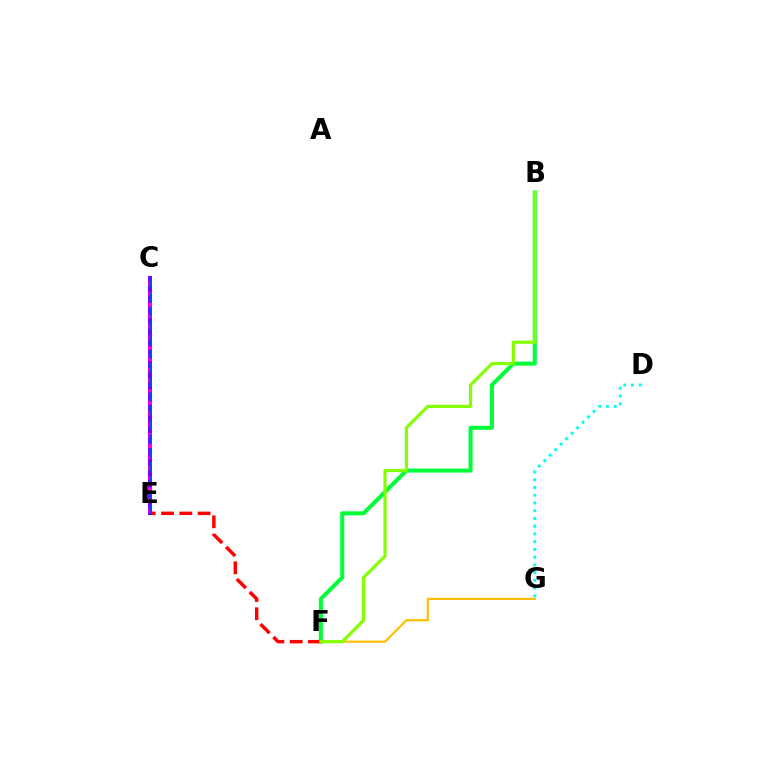{('F', 'G'): [{'color': '#ffbd00', 'line_style': 'solid', 'thickness': 1.57}], ('B', 'F'): [{'color': '#00ff39', 'line_style': 'solid', 'thickness': 2.91}, {'color': '#84ff00', 'line_style': 'solid', 'thickness': 2.27}], ('E', 'F'): [{'color': '#ff0000', 'line_style': 'dashed', 'thickness': 2.48}], ('C', 'E'): [{'color': '#7200ff', 'line_style': 'solid', 'thickness': 2.85}, {'color': '#ff00cf', 'line_style': 'dotted', 'thickness': 2.95}, {'color': '#004bff', 'line_style': 'dashed', 'thickness': 1.92}], ('D', 'G'): [{'color': '#00fff6', 'line_style': 'dotted', 'thickness': 2.1}]}